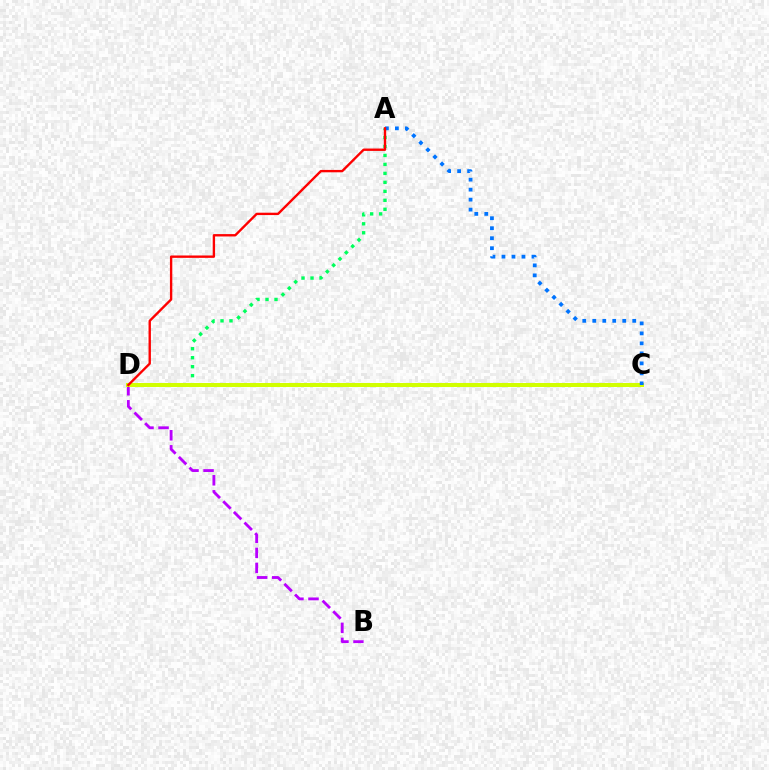{('B', 'D'): [{'color': '#b900ff', 'line_style': 'dashed', 'thickness': 2.04}], ('A', 'D'): [{'color': '#00ff5c', 'line_style': 'dotted', 'thickness': 2.44}, {'color': '#ff0000', 'line_style': 'solid', 'thickness': 1.71}], ('C', 'D'): [{'color': '#d1ff00', 'line_style': 'solid', 'thickness': 2.89}], ('A', 'C'): [{'color': '#0074ff', 'line_style': 'dotted', 'thickness': 2.72}]}